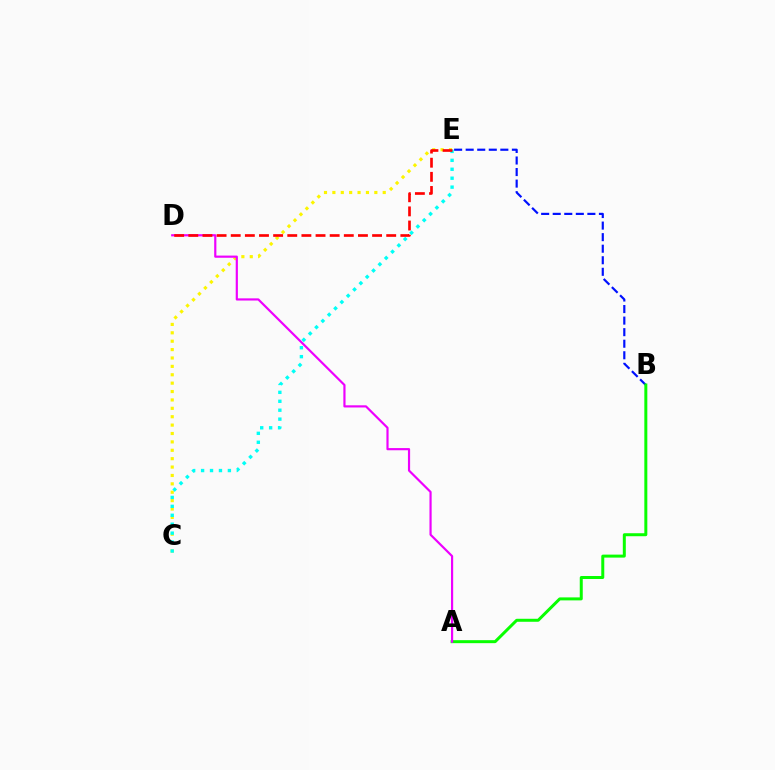{('B', 'E'): [{'color': '#0010ff', 'line_style': 'dashed', 'thickness': 1.57}], ('A', 'B'): [{'color': '#08ff00', 'line_style': 'solid', 'thickness': 2.15}], ('C', 'E'): [{'color': '#fcf500', 'line_style': 'dotted', 'thickness': 2.28}, {'color': '#00fff6', 'line_style': 'dotted', 'thickness': 2.43}], ('A', 'D'): [{'color': '#ee00ff', 'line_style': 'solid', 'thickness': 1.57}], ('D', 'E'): [{'color': '#ff0000', 'line_style': 'dashed', 'thickness': 1.92}]}